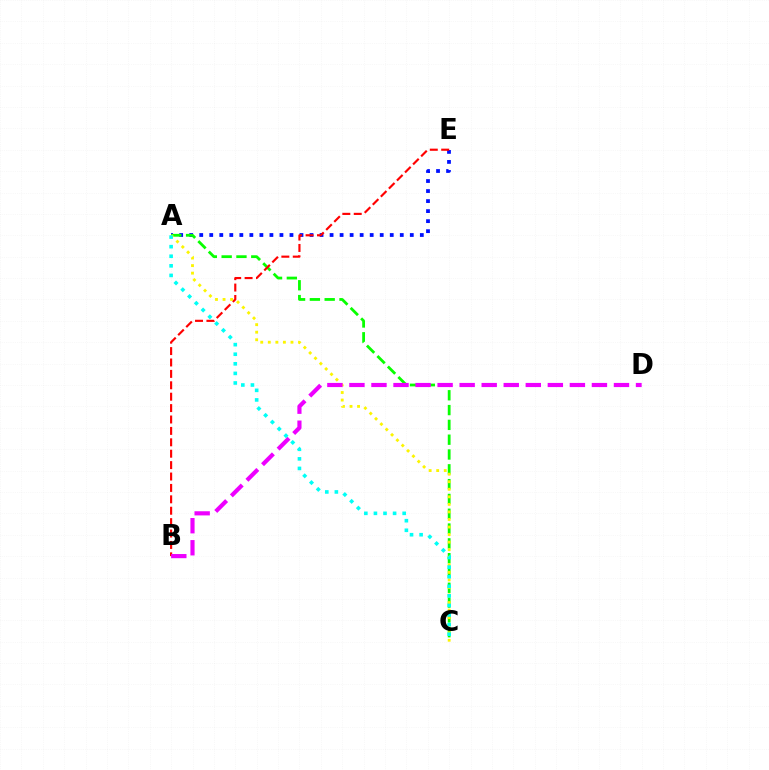{('A', 'E'): [{'color': '#0010ff', 'line_style': 'dotted', 'thickness': 2.72}], ('A', 'C'): [{'color': '#08ff00', 'line_style': 'dashed', 'thickness': 2.01}, {'color': '#fcf500', 'line_style': 'dotted', 'thickness': 2.05}, {'color': '#00fff6', 'line_style': 'dotted', 'thickness': 2.6}], ('B', 'E'): [{'color': '#ff0000', 'line_style': 'dashed', 'thickness': 1.55}], ('B', 'D'): [{'color': '#ee00ff', 'line_style': 'dashed', 'thickness': 2.99}]}